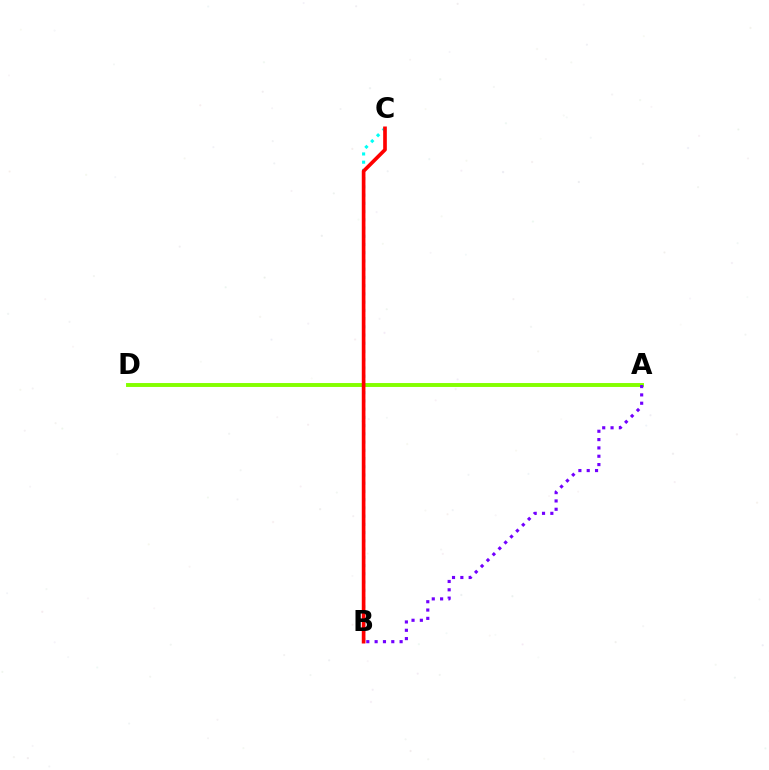{('B', 'C'): [{'color': '#00fff6', 'line_style': 'dotted', 'thickness': 2.24}, {'color': '#ff0000', 'line_style': 'solid', 'thickness': 2.64}], ('A', 'D'): [{'color': '#84ff00', 'line_style': 'solid', 'thickness': 2.82}], ('A', 'B'): [{'color': '#7200ff', 'line_style': 'dotted', 'thickness': 2.26}]}